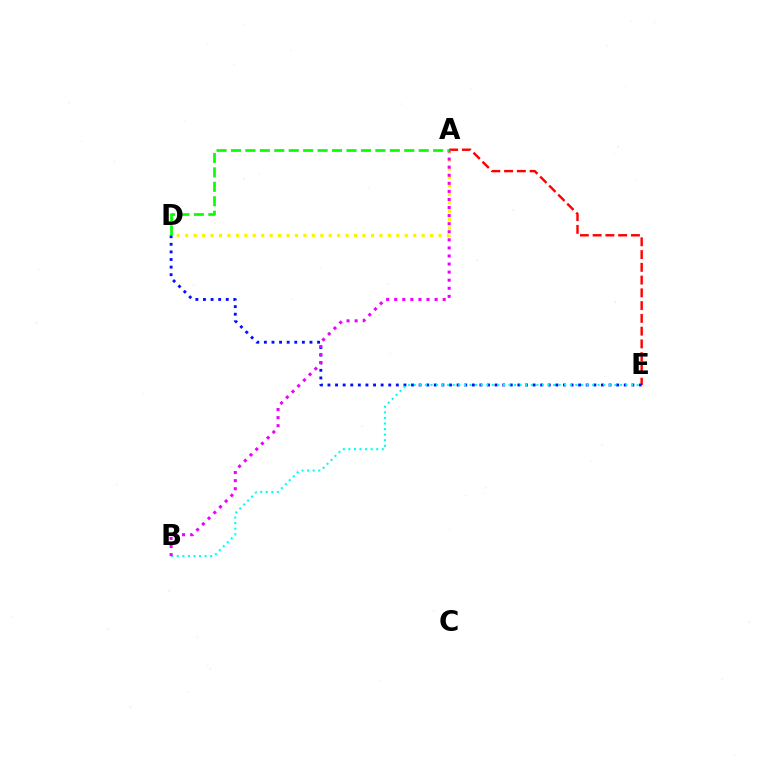{('A', 'E'): [{'color': '#ff0000', 'line_style': 'dashed', 'thickness': 1.73}], ('D', 'E'): [{'color': '#0010ff', 'line_style': 'dotted', 'thickness': 2.06}], ('B', 'E'): [{'color': '#00fff6', 'line_style': 'dotted', 'thickness': 1.51}], ('A', 'D'): [{'color': '#fcf500', 'line_style': 'dotted', 'thickness': 2.29}, {'color': '#08ff00', 'line_style': 'dashed', 'thickness': 1.96}], ('A', 'B'): [{'color': '#ee00ff', 'line_style': 'dotted', 'thickness': 2.19}]}